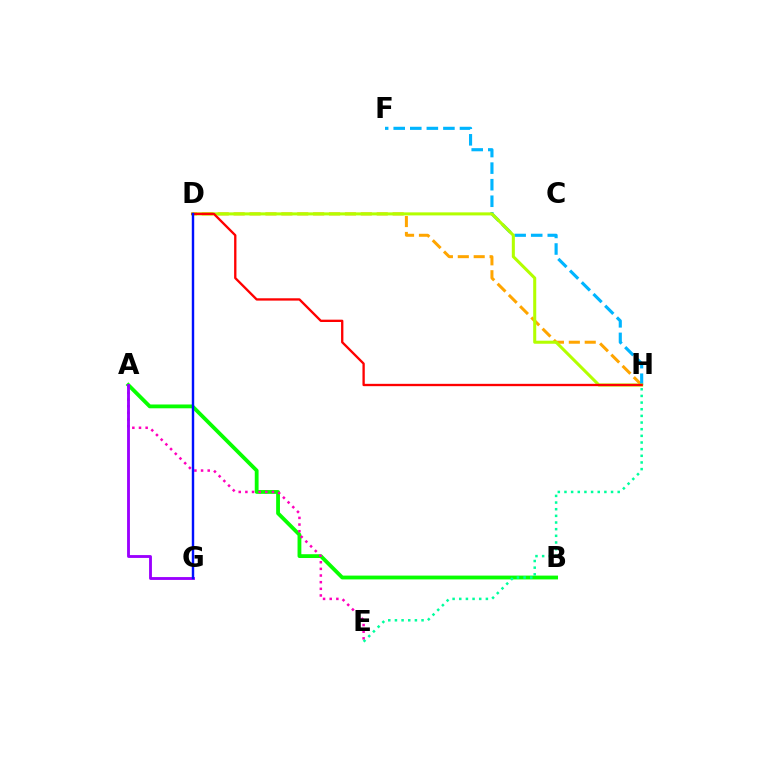{('D', 'H'): [{'color': '#ffa500', 'line_style': 'dashed', 'thickness': 2.16}, {'color': '#b3ff00', 'line_style': 'solid', 'thickness': 2.2}, {'color': '#ff0000', 'line_style': 'solid', 'thickness': 1.68}], ('A', 'B'): [{'color': '#08ff00', 'line_style': 'solid', 'thickness': 2.74}], ('A', 'E'): [{'color': '#ff00bd', 'line_style': 'dotted', 'thickness': 1.81}], ('F', 'H'): [{'color': '#00b5ff', 'line_style': 'dashed', 'thickness': 2.25}], ('A', 'G'): [{'color': '#9b00ff', 'line_style': 'solid', 'thickness': 2.05}], ('E', 'H'): [{'color': '#00ff9d', 'line_style': 'dotted', 'thickness': 1.81}], ('D', 'G'): [{'color': '#0010ff', 'line_style': 'solid', 'thickness': 1.74}]}